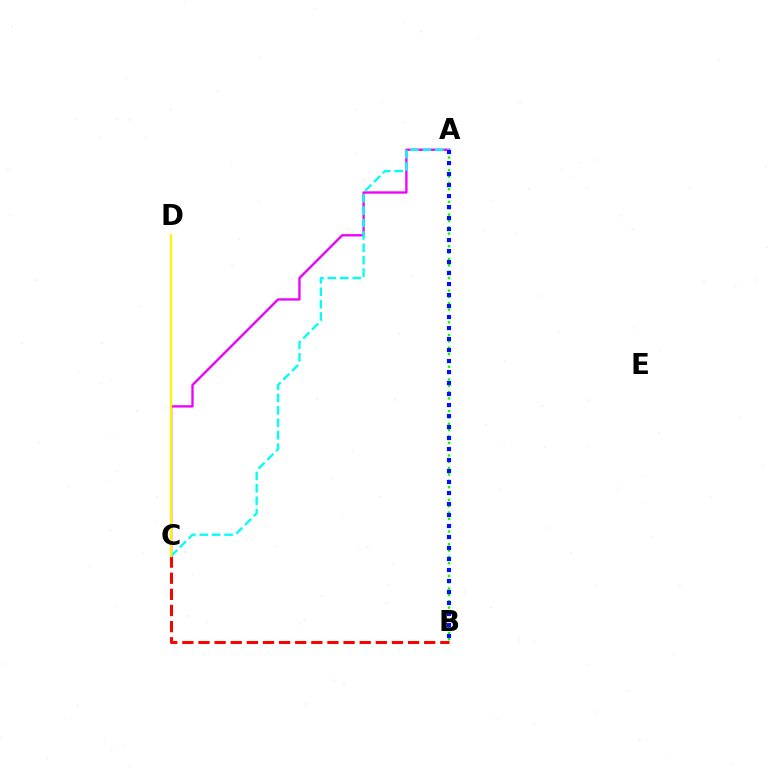{('A', 'B'): [{'color': '#08ff00', 'line_style': 'dotted', 'thickness': 1.72}, {'color': '#0010ff', 'line_style': 'dotted', 'thickness': 2.99}], ('B', 'C'): [{'color': '#ff0000', 'line_style': 'dashed', 'thickness': 2.19}], ('A', 'C'): [{'color': '#ee00ff', 'line_style': 'solid', 'thickness': 1.68}, {'color': '#00fff6', 'line_style': 'dashed', 'thickness': 1.68}], ('C', 'D'): [{'color': '#fcf500', 'line_style': 'solid', 'thickness': 1.63}]}